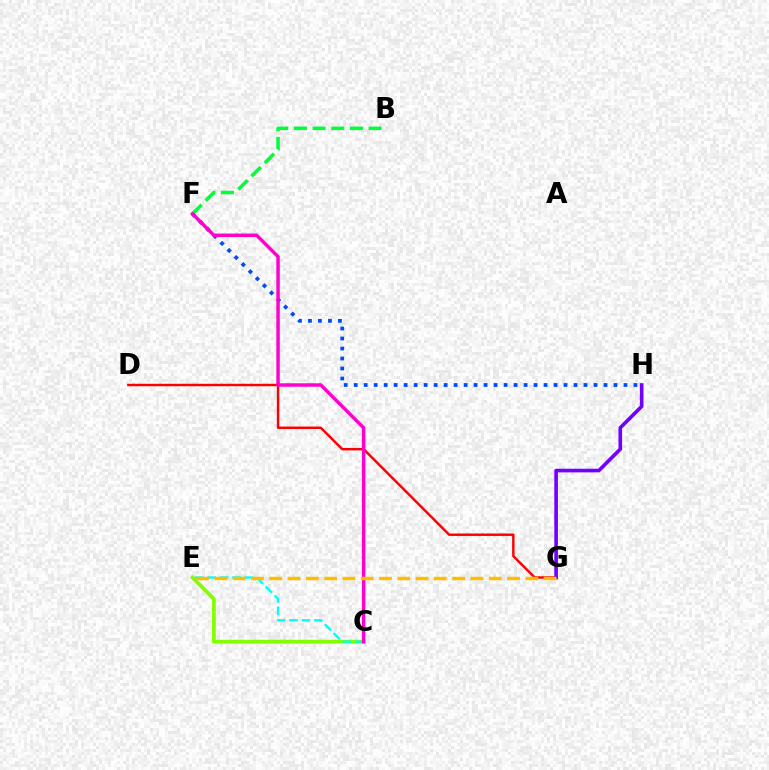{('B', 'F'): [{'color': '#00ff39', 'line_style': 'dashed', 'thickness': 2.54}], ('D', 'G'): [{'color': '#ff0000', 'line_style': 'solid', 'thickness': 1.76}], ('C', 'E'): [{'color': '#84ff00', 'line_style': 'solid', 'thickness': 2.72}, {'color': '#00fff6', 'line_style': 'dashed', 'thickness': 1.69}], ('G', 'H'): [{'color': '#7200ff', 'line_style': 'solid', 'thickness': 2.61}], ('F', 'H'): [{'color': '#004bff', 'line_style': 'dotted', 'thickness': 2.71}], ('C', 'F'): [{'color': '#ff00cf', 'line_style': 'solid', 'thickness': 2.49}], ('E', 'G'): [{'color': '#ffbd00', 'line_style': 'dashed', 'thickness': 2.48}]}